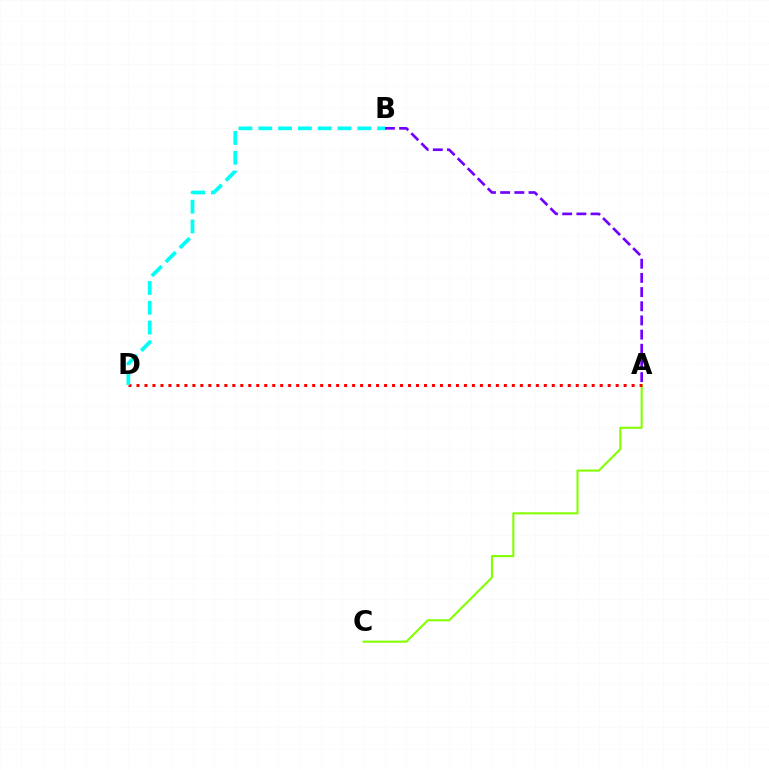{('A', 'B'): [{'color': '#7200ff', 'line_style': 'dashed', 'thickness': 1.93}], ('A', 'C'): [{'color': '#84ff00', 'line_style': 'solid', 'thickness': 1.51}], ('A', 'D'): [{'color': '#ff0000', 'line_style': 'dotted', 'thickness': 2.17}], ('B', 'D'): [{'color': '#00fff6', 'line_style': 'dashed', 'thickness': 2.69}]}